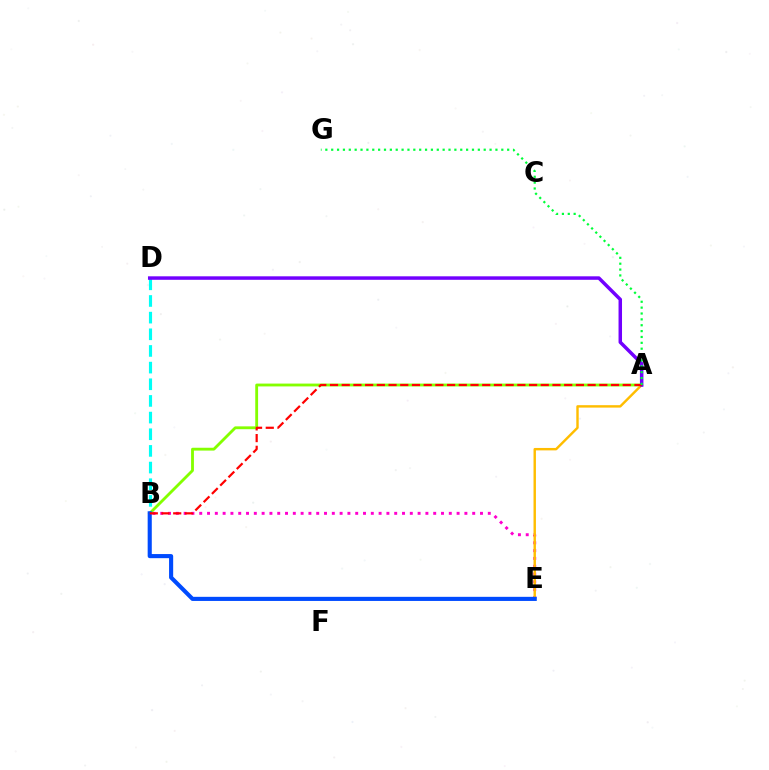{('B', 'E'): [{'color': '#ff00cf', 'line_style': 'dotted', 'thickness': 2.12}, {'color': '#004bff', 'line_style': 'solid', 'thickness': 2.96}], ('A', 'B'): [{'color': '#84ff00', 'line_style': 'solid', 'thickness': 2.04}, {'color': '#ff0000', 'line_style': 'dashed', 'thickness': 1.59}], ('A', 'E'): [{'color': '#ffbd00', 'line_style': 'solid', 'thickness': 1.74}], ('B', 'D'): [{'color': '#00fff6', 'line_style': 'dashed', 'thickness': 2.26}], ('A', 'D'): [{'color': '#7200ff', 'line_style': 'solid', 'thickness': 2.51}], ('A', 'G'): [{'color': '#00ff39', 'line_style': 'dotted', 'thickness': 1.59}]}